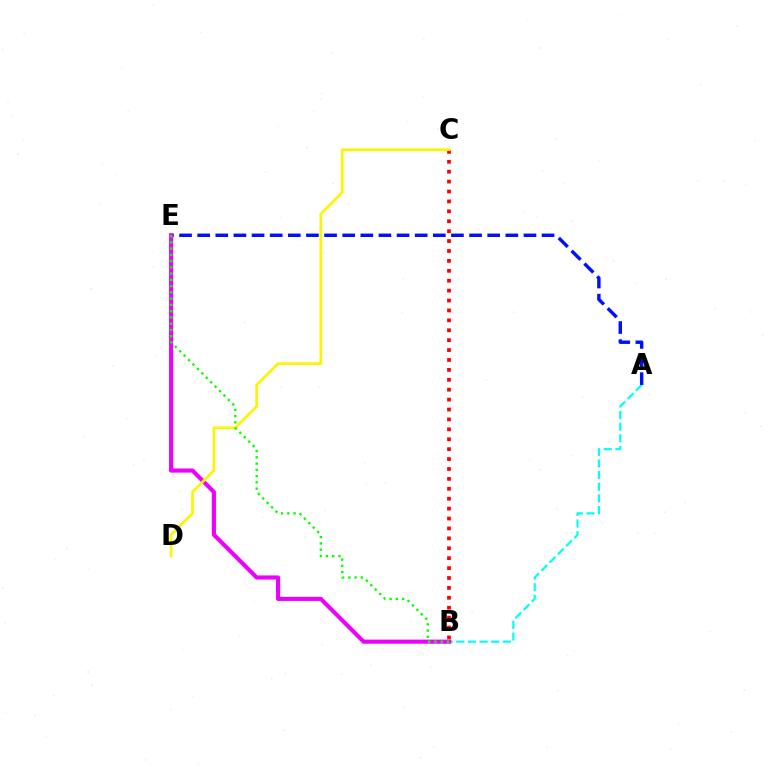{('A', 'B'): [{'color': '#00fff6', 'line_style': 'dashed', 'thickness': 1.58}], ('A', 'E'): [{'color': '#0010ff', 'line_style': 'dashed', 'thickness': 2.46}], ('B', 'E'): [{'color': '#ee00ff', 'line_style': 'solid', 'thickness': 2.97}, {'color': '#08ff00', 'line_style': 'dotted', 'thickness': 1.7}], ('B', 'C'): [{'color': '#ff0000', 'line_style': 'dotted', 'thickness': 2.69}], ('C', 'D'): [{'color': '#fcf500', 'line_style': 'solid', 'thickness': 1.93}]}